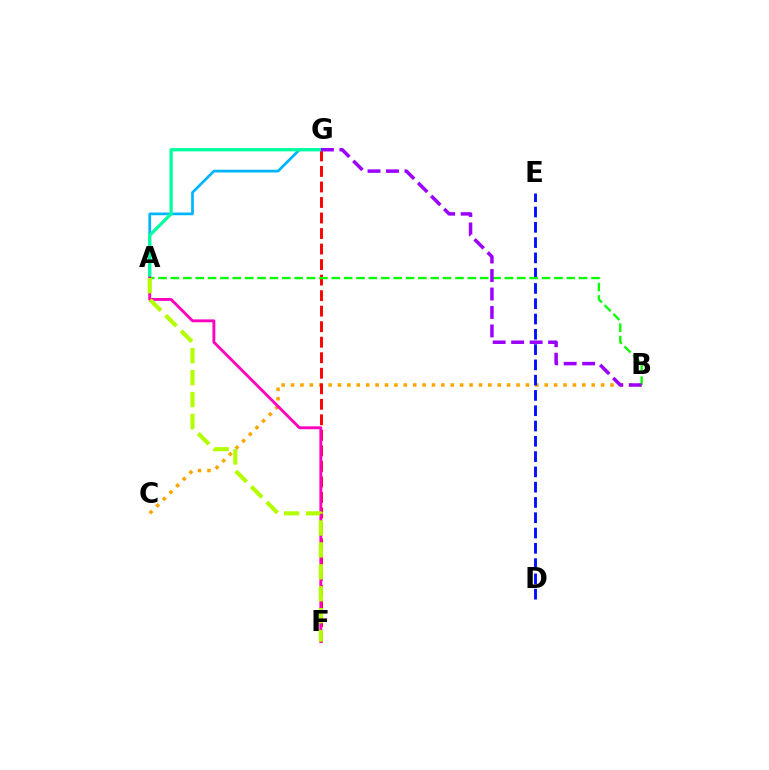{('A', 'G'): [{'color': '#00b5ff', 'line_style': 'solid', 'thickness': 1.96}, {'color': '#00ff9d', 'line_style': 'solid', 'thickness': 2.33}], ('B', 'C'): [{'color': '#ffa500', 'line_style': 'dotted', 'thickness': 2.55}], ('F', 'G'): [{'color': '#ff0000', 'line_style': 'dashed', 'thickness': 2.11}], ('D', 'E'): [{'color': '#0010ff', 'line_style': 'dashed', 'thickness': 2.08}], ('A', 'B'): [{'color': '#08ff00', 'line_style': 'dashed', 'thickness': 1.68}], ('A', 'F'): [{'color': '#ff00bd', 'line_style': 'solid', 'thickness': 2.07}, {'color': '#b3ff00', 'line_style': 'dashed', 'thickness': 2.98}], ('B', 'G'): [{'color': '#9b00ff', 'line_style': 'dashed', 'thickness': 2.51}]}